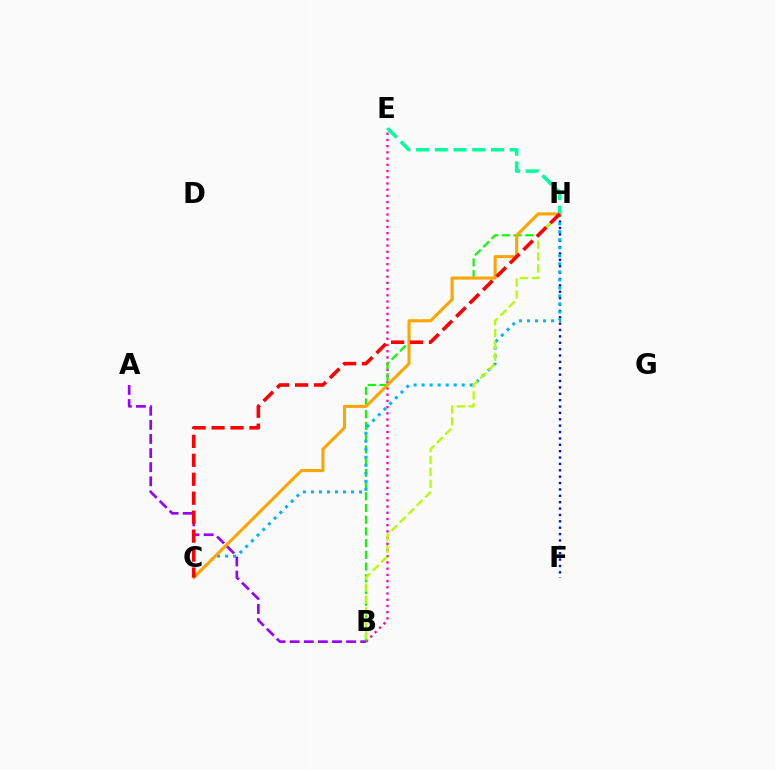{('F', 'H'): [{'color': '#0010ff', 'line_style': 'dotted', 'thickness': 1.73}], ('B', 'E'): [{'color': '#ff00bd', 'line_style': 'dotted', 'thickness': 1.69}], ('B', 'H'): [{'color': '#08ff00', 'line_style': 'dashed', 'thickness': 1.59}, {'color': '#b3ff00', 'line_style': 'dashed', 'thickness': 1.61}], ('C', 'H'): [{'color': '#00b5ff', 'line_style': 'dotted', 'thickness': 2.18}, {'color': '#ffa500', 'line_style': 'solid', 'thickness': 2.21}, {'color': '#ff0000', 'line_style': 'dashed', 'thickness': 2.57}], ('A', 'B'): [{'color': '#9b00ff', 'line_style': 'dashed', 'thickness': 1.92}], ('E', 'H'): [{'color': '#00ff9d', 'line_style': 'dashed', 'thickness': 2.54}]}